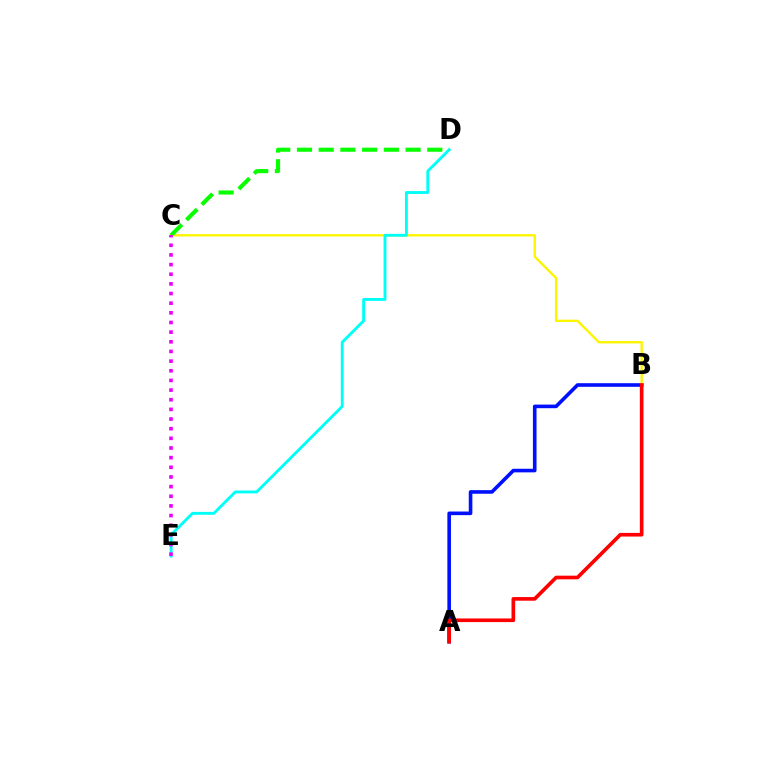{('A', 'B'): [{'color': '#0010ff', 'line_style': 'solid', 'thickness': 2.6}, {'color': '#ff0000', 'line_style': 'solid', 'thickness': 2.63}], ('B', 'C'): [{'color': '#fcf500', 'line_style': 'solid', 'thickness': 1.7}], ('D', 'E'): [{'color': '#00fff6', 'line_style': 'solid', 'thickness': 2.07}], ('C', 'D'): [{'color': '#08ff00', 'line_style': 'dashed', 'thickness': 2.95}], ('C', 'E'): [{'color': '#ee00ff', 'line_style': 'dotted', 'thickness': 2.62}]}